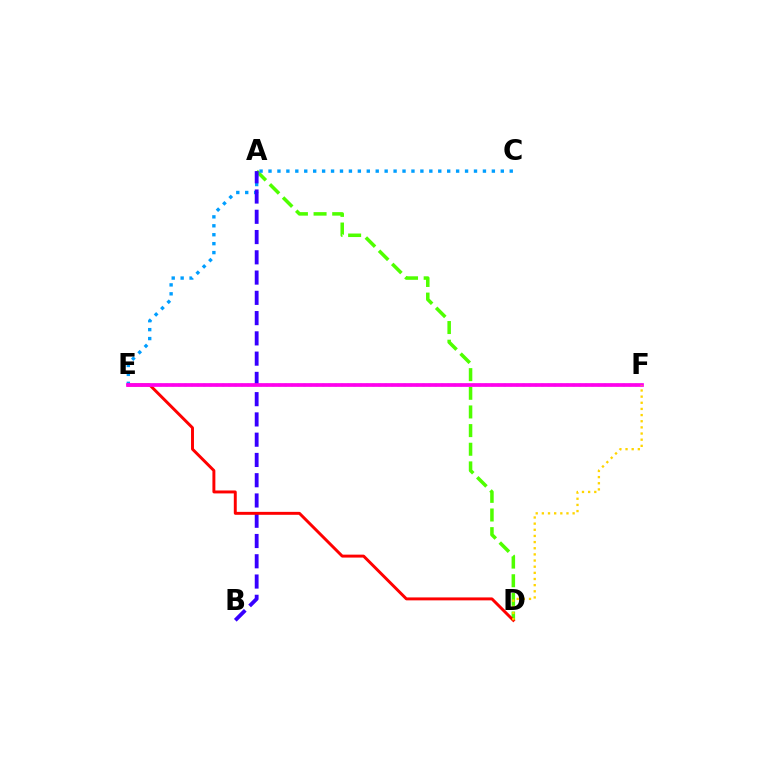{('A', 'D'): [{'color': '#4fff00', 'line_style': 'dashed', 'thickness': 2.53}], ('C', 'E'): [{'color': '#009eff', 'line_style': 'dotted', 'thickness': 2.43}], ('E', 'F'): [{'color': '#00ff86', 'line_style': 'dotted', 'thickness': 1.7}, {'color': '#ff00ed', 'line_style': 'solid', 'thickness': 2.67}], ('A', 'B'): [{'color': '#3700ff', 'line_style': 'dashed', 'thickness': 2.75}], ('D', 'E'): [{'color': '#ff0000', 'line_style': 'solid', 'thickness': 2.12}], ('D', 'F'): [{'color': '#ffd500', 'line_style': 'dotted', 'thickness': 1.67}]}